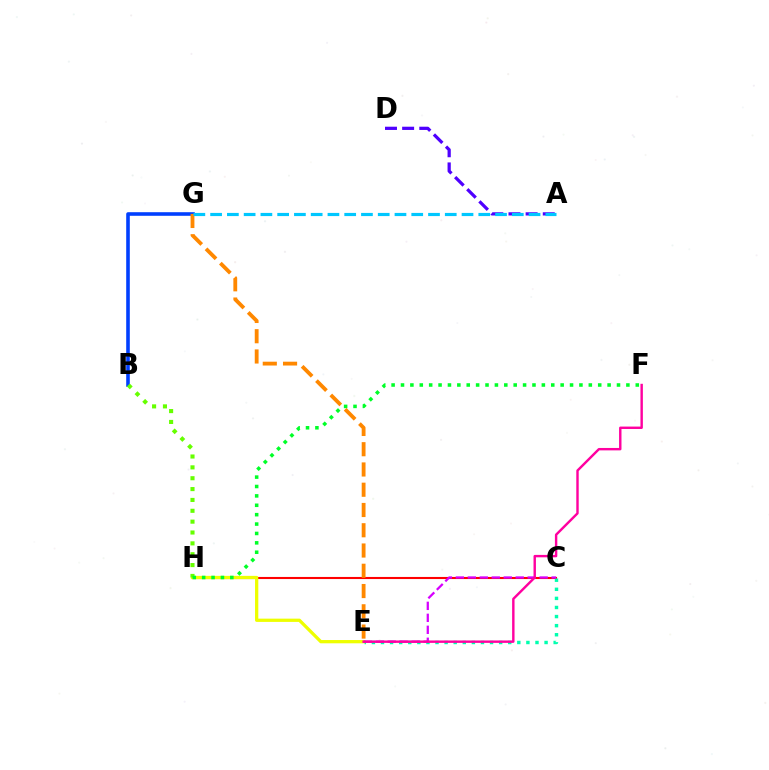{('C', 'H'): [{'color': '#ff0000', 'line_style': 'solid', 'thickness': 1.51}], ('C', 'E'): [{'color': '#00ffaf', 'line_style': 'dotted', 'thickness': 2.47}, {'color': '#d600ff', 'line_style': 'dashed', 'thickness': 1.63}], ('E', 'H'): [{'color': '#eeff00', 'line_style': 'solid', 'thickness': 2.35}], ('B', 'G'): [{'color': '#003fff', 'line_style': 'solid', 'thickness': 2.59}], ('A', 'D'): [{'color': '#4f00ff', 'line_style': 'dashed', 'thickness': 2.33}], ('B', 'H'): [{'color': '#66ff00', 'line_style': 'dotted', 'thickness': 2.95}], ('E', 'G'): [{'color': '#ff8800', 'line_style': 'dashed', 'thickness': 2.75}], ('E', 'F'): [{'color': '#ff00a0', 'line_style': 'solid', 'thickness': 1.74}], ('A', 'G'): [{'color': '#00c7ff', 'line_style': 'dashed', 'thickness': 2.28}], ('F', 'H'): [{'color': '#00ff27', 'line_style': 'dotted', 'thickness': 2.55}]}